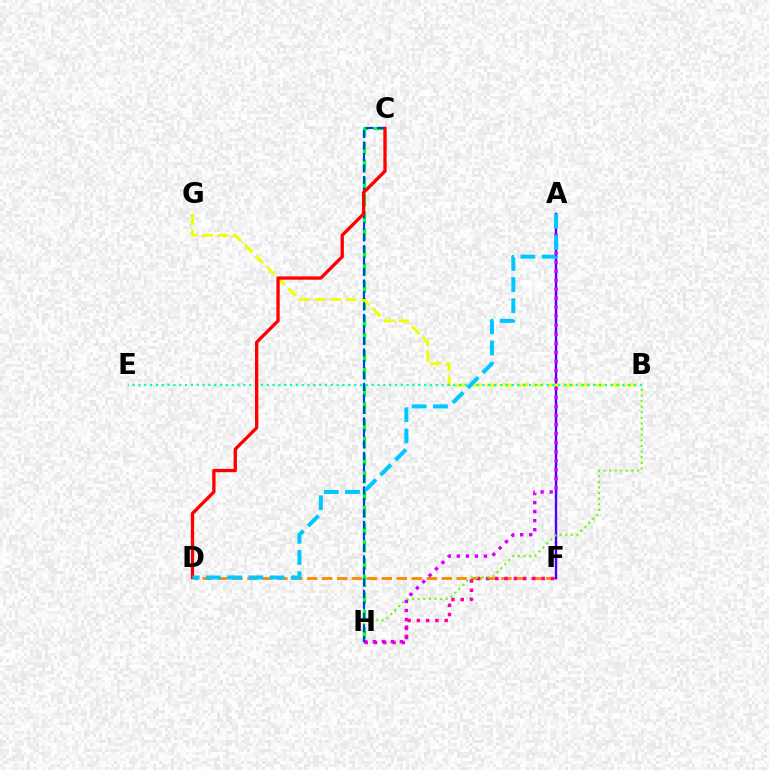{('D', 'F'): [{'color': '#ff8800', 'line_style': 'dashed', 'thickness': 2.03}], ('F', 'H'): [{'color': '#ff00a0', 'line_style': 'dotted', 'thickness': 2.52}], ('C', 'H'): [{'color': '#00ff27', 'line_style': 'dashed', 'thickness': 2.35}, {'color': '#003fff', 'line_style': 'dashed', 'thickness': 1.56}], ('A', 'F'): [{'color': '#4f00ff', 'line_style': 'solid', 'thickness': 1.75}], ('B', 'G'): [{'color': '#eeff00', 'line_style': 'dashed', 'thickness': 2.1}], ('B', 'H'): [{'color': '#66ff00', 'line_style': 'dotted', 'thickness': 1.53}], ('B', 'E'): [{'color': '#00ffaf', 'line_style': 'dotted', 'thickness': 1.58}], ('A', 'H'): [{'color': '#d600ff', 'line_style': 'dotted', 'thickness': 2.45}], ('C', 'D'): [{'color': '#ff0000', 'line_style': 'solid', 'thickness': 2.38}], ('A', 'D'): [{'color': '#00c7ff', 'line_style': 'dashed', 'thickness': 2.88}]}